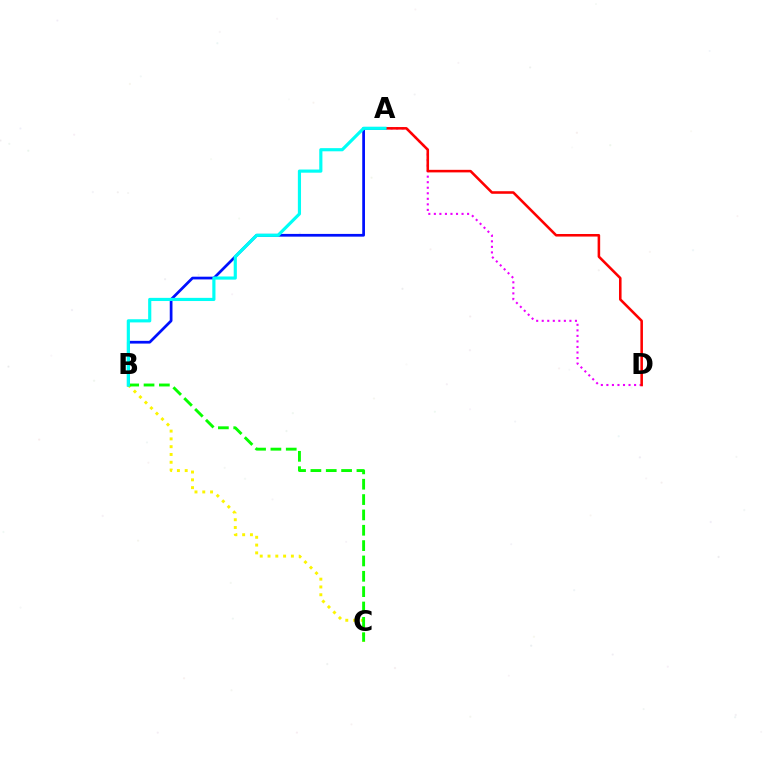{('A', 'B'): [{'color': '#0010ff', 'line_style': 'solid', 'thickness': 1.97}, {'color': '#00fff6', 'line_style': 'solid', 'thickness': 2.27}], ('A', 'D'): [{'color': '#ee00ff', 'line_style': 'dotted', 'thickness': 1.5}, {'color': '#ff0000', 'line_style': 'solid', 'thickness': 1.84}], ('B', 'C'): [{'color': '#fcf500', 'line_style': 'dotted', 'thickness': 2.12}, {'color': '#08ff00', 'line_style': 'dashed', 'thickness': 2.08}]}